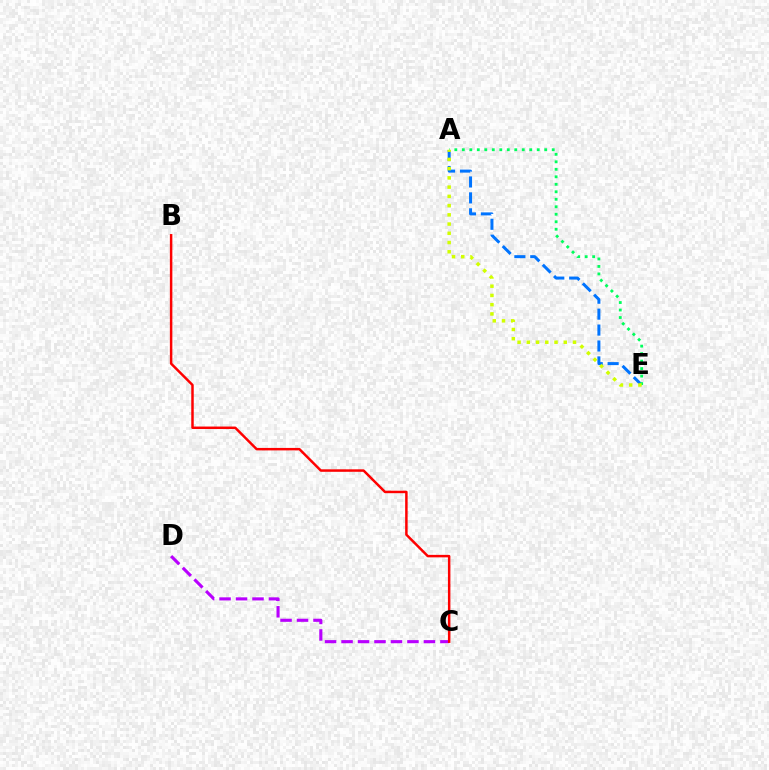{('C', 'D'): [{'color': '#b900ff', 'line_style': 'dashed', 'thickness': 2.24}], ('A', 'E'): [{'color': '#0074ff', 'line_style': 'dashed', 'thickness': 2.16}, {'color': '#00ff5c', 'line_style': 'dotted', 'thickness': 2.04}, {'color': '#d1ff00', 'line_style': 'dotted', 'thickness': 2.51}], ('B', 'C'): [{'color': '#ff0000', 'line_style': 'solid', 'thickness': 1.78}]}